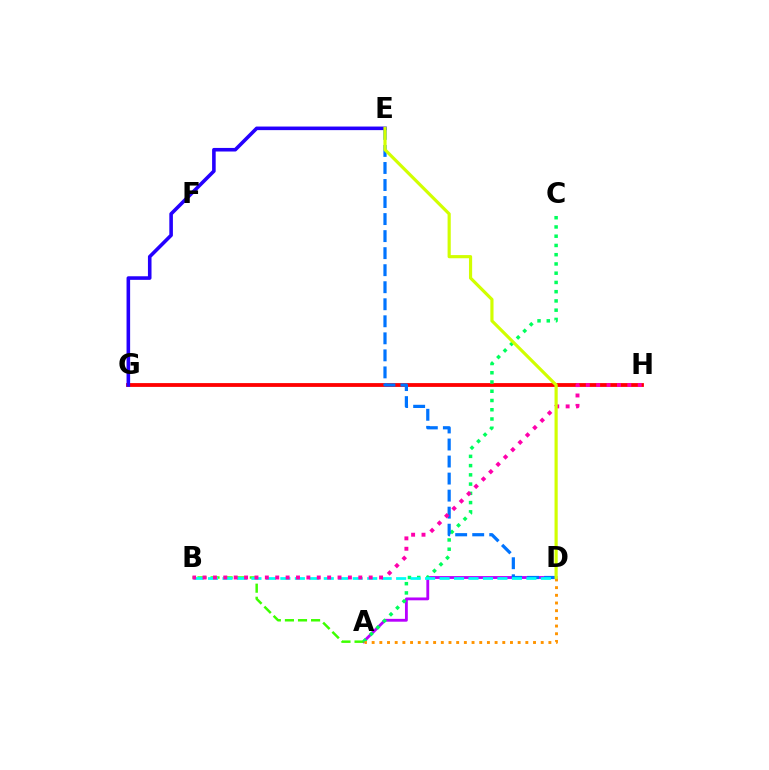{('G', 'H'): [{'color': '#ff0000', 'line_style': 'solid', 'thickness': 2.74}], ('A', 'D'): [{'color': '#b900ff', 'line_style': 'solid', 'thickness': 2.04}, {'color': '#ff9400', 'line_style': 'dotted', 'thickness': 2.09}], ('A', 'B'): [{'color': '#3dff00', 'line_style': 'dashed', 'thickness': 1.78}], ('A', 'C'): [{'color': '#00ff5c', 'line_style': 'dotted', 'thickness': 2.51}], ('D', 'E'): [{'color': '#0074ff', 'line_style': 'dashed', 'thickness': 2.31}, {'color': '#d1ff00', 'line_style': 'solid', 'thickness': 2.28}], ('B', 'D'): [{'color': '#00fff6', 'line_style': 'dashed', 'thickness': 1.97}], ('E', 'G'): [{'color': '#2500ff', 'line_style': 'solid', 'thickness': 2.58}], ('B', 'H'): [{'color': '#ff00ac', 'line_style': 'dotted', 'thickness': 2.82}]}